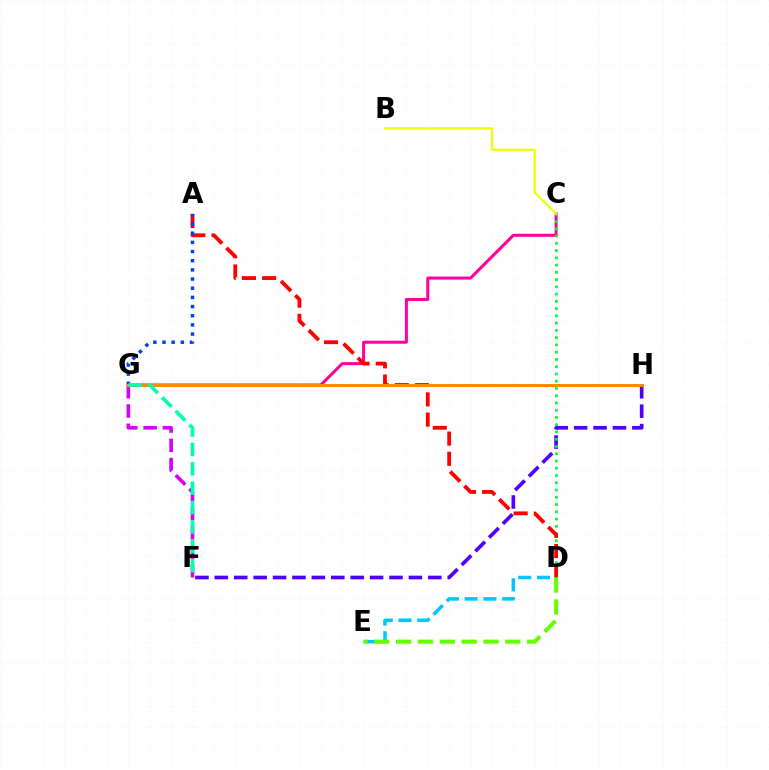{('F', 'H'): [{'color': '#4f00ff', 'line_style': 'dashed', 'thickness': 2.64}], ('C', 'G'): [{'color': '#ff00a0', 'line_style': 'solid', 'thickness': 2.18}], ('D', 'E'): [{'color': '#00c7ff', 'line_style': 'dashed', 'thickness': 2.55}, {'color': '#66ff00', 'line_style': 'dashed', 'thickness': 2.97}], ('C', 'D'): [{'color': '#00ff27', 'line_style': 'dotted', 'thickness': 1.97}], ('A', 'D'): [{'color': '#ff0000', 'line_style': 'dashed', 'thickness': 2.74}], ('F', 'G'): [{'color': '#d600ff', 'line_style': 'dashed', 'thickness': 2.62}, {'color': '#00ffaf', 'line_style': 'dashed', 'thickness': 2.63}], ('B', 'C'): [{'color': '#eeff00', 'line_style': 'solid', 'thickness': 1.56}], ('A', 'G'): [{'color': '#003fff', 'line_style': 'dotted', 'thickness': 2.49}], ('G', 'H'): [{'color': '#ff8800', 'line_style': 'solid', 'thickness': 2.15}]}